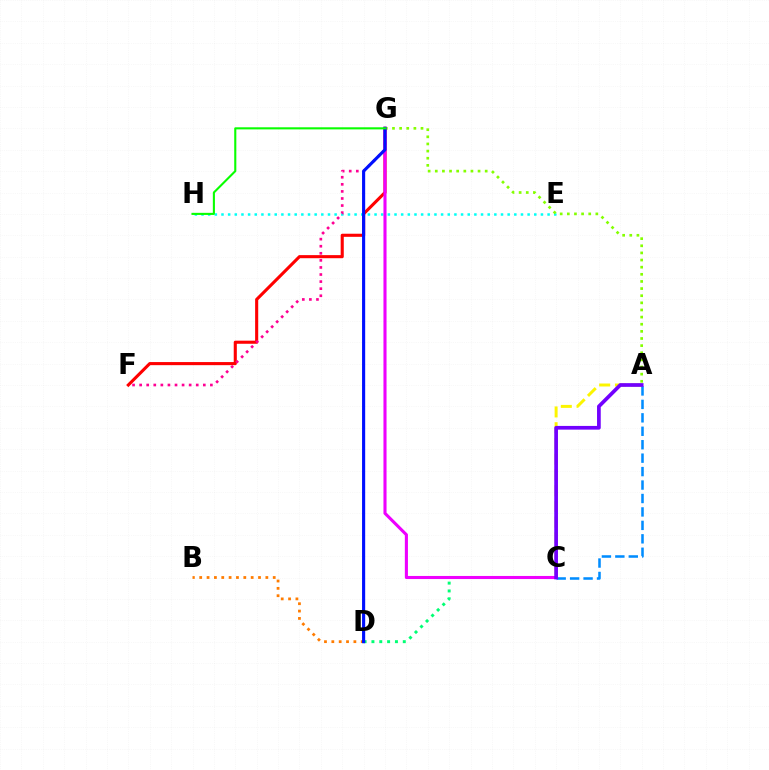{('A', 'C'): [{'color': '#fcf500', 'line_style': 'dashed', 'thickness': 2.14}, {'color': '#008cff', 'line_style': 'dashed', 'thickness': 1.83}, {'color': '#7200ff', 'line_style': 'solid', 'thickness': 2.67}], ('F', 'G'): [{'color': '#ff0000', 'line_style': 'solid', 'thickness': 2.23}, {'color': '#ff0094', 'line_style': 'dotted', 'thickness': 1.92}], ('E', 'H'): [{'color': '#00fff6', 'line_style': 'dotted', 'thickness': 1.81}], ('C', 'D'): [{'color': '#00ff74', 'line_style': 'dotted', 'thickness': 2.13}], ('C', 'G'): [{'color': '#ee00ff', 'line_style': 'solid', 'thickness': 2.22}], ('A', 'G'): [{'color': '#84ff00', 'line_style': 'dotted', 'thickness': 1.94}], ('B', 'D'): [{'color': '#ff7c00', 'line_style': 'dotted', 'thickness': 2.0}], ('D', 'G'): [{'color': '#0010ff', 'line_style': 'solid', 'thickness': 2.25}], ('G', 'H'): [{'color': '#08ff00', 'line_style': 'solid', 'thickness': 1.51}]}